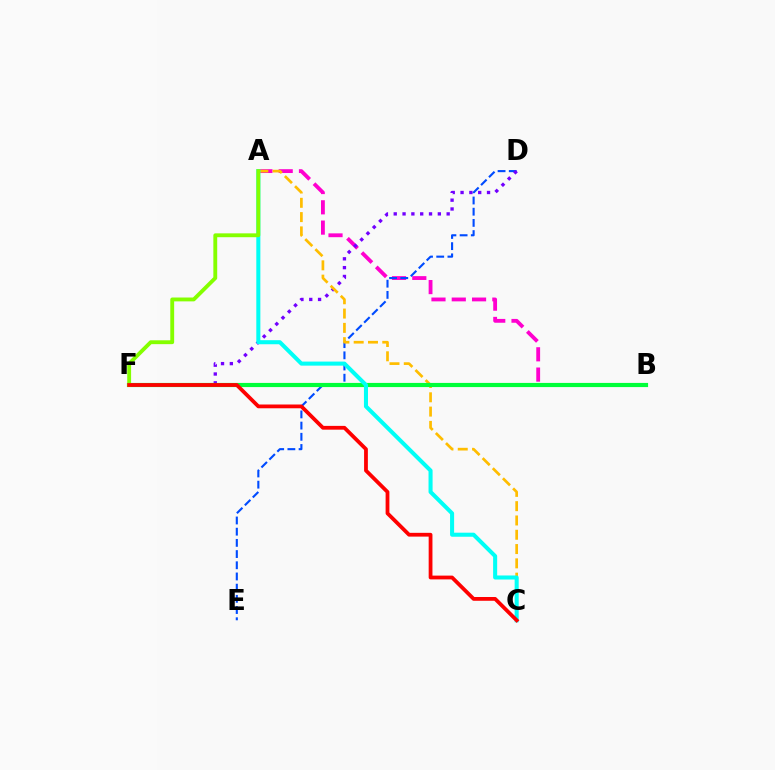{('A', 'B'): [{'color': '#ff00cf', 'line_style': 'dashed', 'thickness': 2.76}], ('D', 'E'): [{'color': '#004bff', 'line_style': 'dashed', 'thickness': 1.52}], ('D', 'F'): [{'color': '#7200ff', 'line_style': 'dotted', 'thickness': 2.4}], ('A', 'C'): [{'color': '#ffbd00', 'line_style': 'dashed', 'thickness': 1.94}, {'color': '#00fff6', 'line_style': 'solid', 'thickness': 2.92}], ('B', 'F'): [{'color': '#00ff39', 'line_style': 'solid', 'thickness': 2.99}], ('A', 'F'): [{'color': '#84ff00', 'line_style': 'solid', 'thickness': 2.78}], ('C', 'F'): [{'color': '#ff0000', 'line_style': 'solid', 'thickness': 2.72}]}